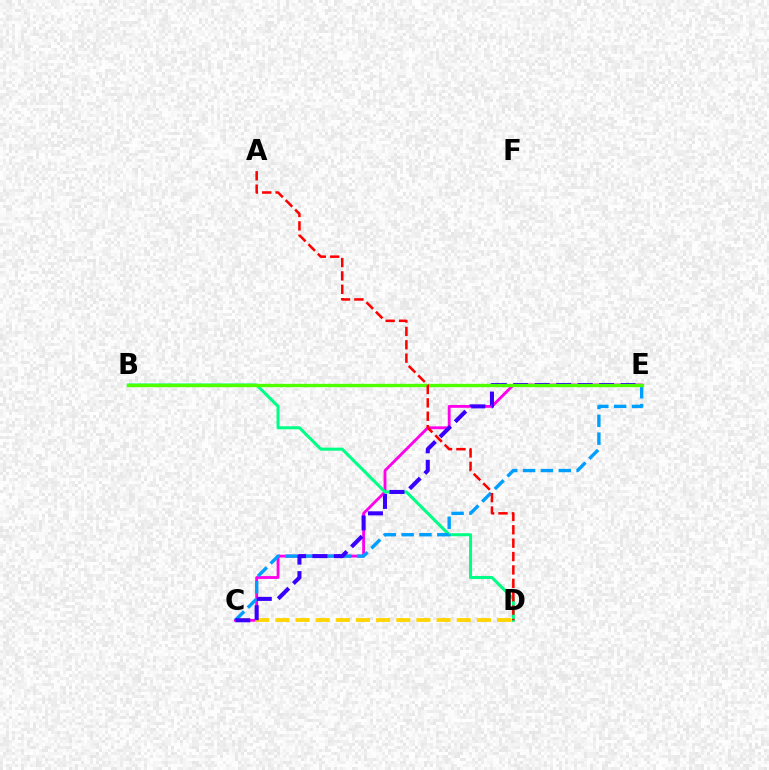{('C', 'E'): [{'color': '#ff00ed', 'line_style': 'solid', 'thickness': 2.04}, {'color': '#009eff', 'line_style': 'dashed', 'thickness': 2.42}, {'color': '#3700ff', 'line_style': 'dashed', 'thickness': 2.92}], ('B', 'D'): [{'color': '#00ff86', 'line_style': 'solid', 'thickness': 2.19}], ('C', 'D'): [{'color': '#ffd500', 'line_style': 'dashed', 'thickness': 2.74}], ('B', 'E'): [{'color': '#4fff00', 'line_style': 'solid', 'thickness': 2.41}], ('A', 'D'): [{'color': '#ff0000', 'line_style': 'dashed', 'thickness': 1.82}]}